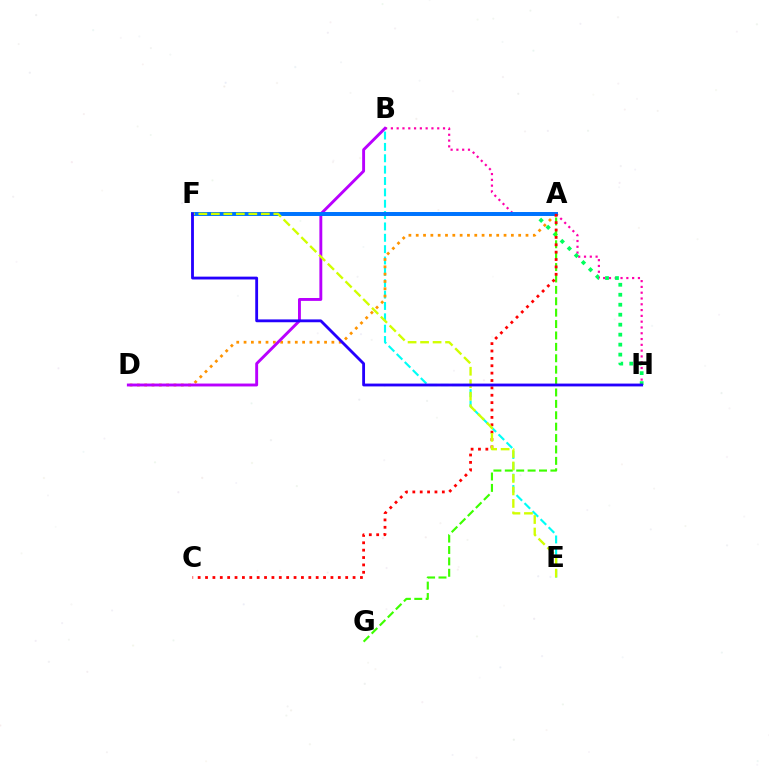{('B', 'E'): [{'color': '#00fff6', 'line_style': 'dashed', 'thickness': 1.54}], ('A', 'D'): [{'color': '#ff9400', 'line_style': 'dotted', 'thickness': 1.99}], ('B', 'H'): [{'color': '#ff00ac', 'line_style': 'dotted', 'thickness': 1.57}], ('F', 'H'): [{'color': '#00ff5c', 'line_style': 'dotted', 'thickness': 2.71}, {'color': '#2500ff', 'line_style': 'solid', 'thickness': 2.04}], ('B', 'D'): [{'color': '#b900ff', 'line_style': 'solid', 'thickness': 2.09}], ('A', 'G'): [{'color': '#3dff00', 'line_style': 'dashed', 'thickness': 1.55}], ('A', 'F'): [{'color': '#0074ff', 'line_style': 'solid', 'thickness': 2.86}], ('A', 'C'): [{'color': '#ff0000', 'line_style': 'dotted', 'thickness': 2.0}], ('E', 'F'): [{'color': '#d1ff00', 'line_style': 'dashed', 'thickness': 1.7}]}